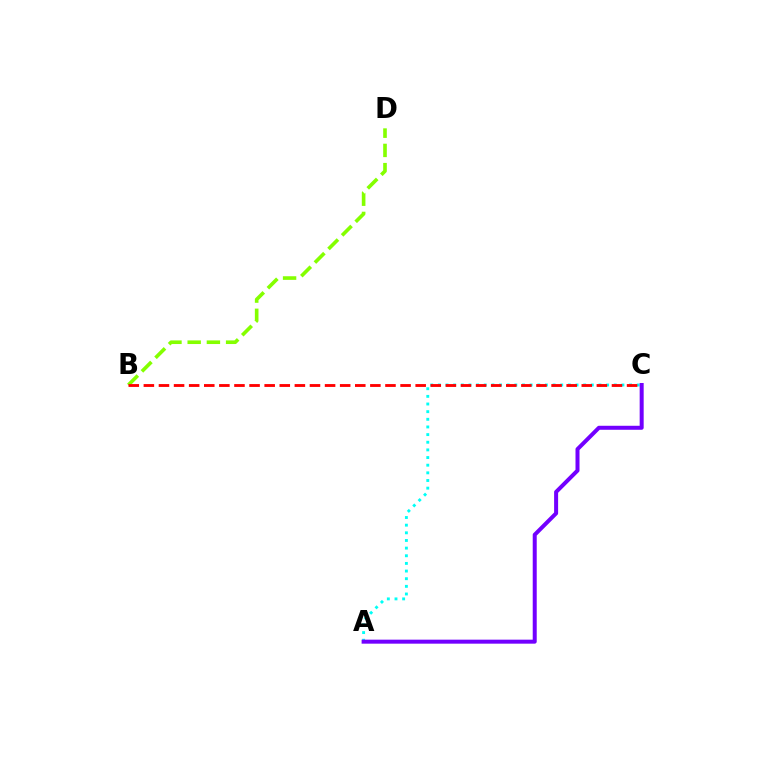{('A', 'C'): [{'color': '#00fff6', 'line_style': 'dotted', 'thickness': 2.08}, {'color': '#7200ff', 'line_style': 'solid', 'thickness': 2.88}], ('B', 'D'): [{'color': '#84ff00', 'line_style': 'dashed', 'thickness': 2.61}], ('B', 'C'): [{'color': '#ff0000', 'line_style': 'dashed', 'thickness': 2.05}]}